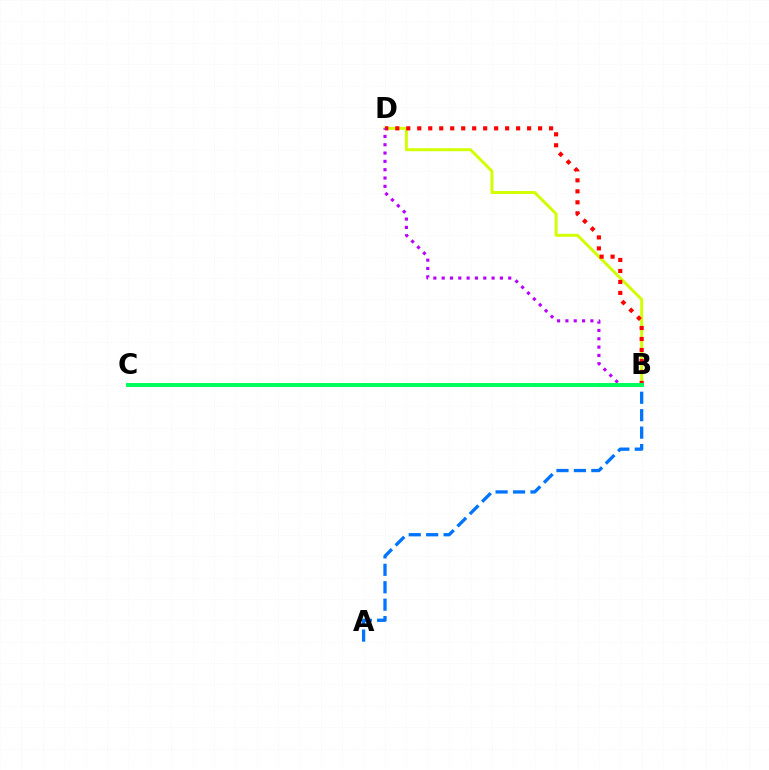{('A', 'B'): [{'color': '#0074ff', 'line_style': 'dashed', 'thickness': 2.37}], ('B', 'D'): [{'color': '#d1ff00', 'line_style': 'solid', 'thickness': 2.12}, {'color': '#ff0000', 'line_style': 'dotted', 'thickness': 2.98}, {'color': '#b900ff', 'line_style': 'dotted', 'thickness': 2.26}], ('B', 'C'): [{'color': '#00ff5c', 'line_style': 'solid', 'thickness': 2.85}]}